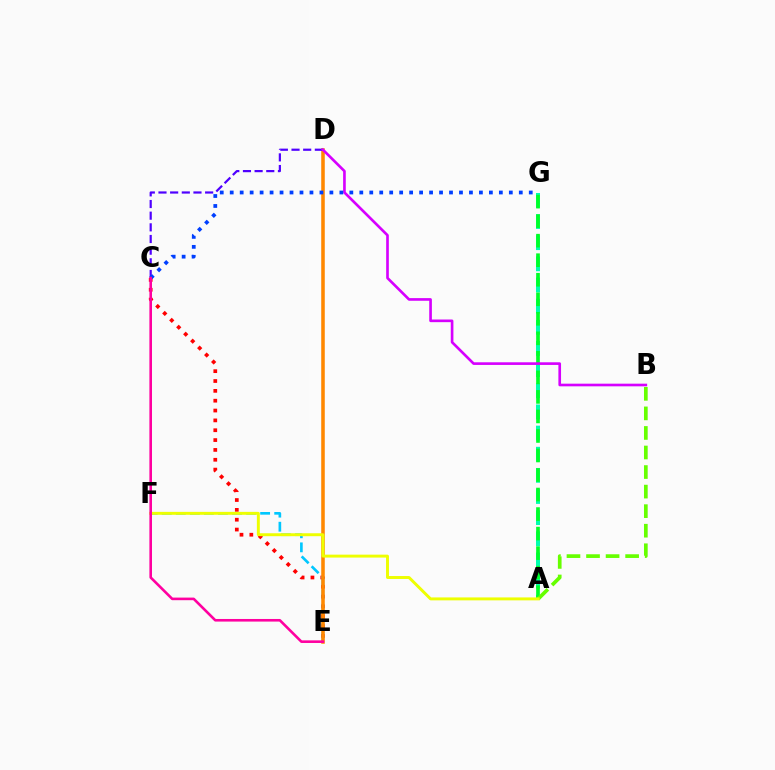{('C', 'E'): [{'color': '#ff0000', 'line_style': 'dotted', 'thickness': 2.67}, {'color': '#ff00a0', 'line_style': 'solid', 'thickness': 1.88}], ('E', 'F'): [{'color': '#00c7ff', 'line_style': 'dashed', 'thickness': 1.91}], ('A', 'G'): [{'color': '#00ffaf', 'line_style': 'dashed', 'thickness': 2.87}, {'color': '#00ff27', 'line_style': 'dashed', 'thickness': 2.65}], ('D', 'E'): [{'color': '#ff8800', 'line_style': 'solid', 'thickness': 2.55}], ('C', 'D'): [{'color': '#4f00ff', 'line_style': 'dashed', 'thickness': 1.58}], ('A', 'B'): [{'color': '#66ff00', 'line_style': 'dashed', 'thickness': 2.66}], ('B', 'D'): [{'color': '#d600ff', 'line_style': 'solid', 'thickness': 1.91}], ('A', 'F'): [{'color': '#eeff00', 'line_style': 'solid', 'thickness': 2.11}], ('C', 'G'): [{'color': '#003fff', 'line_style': 'dotted', 'thickness': 2.71}]}